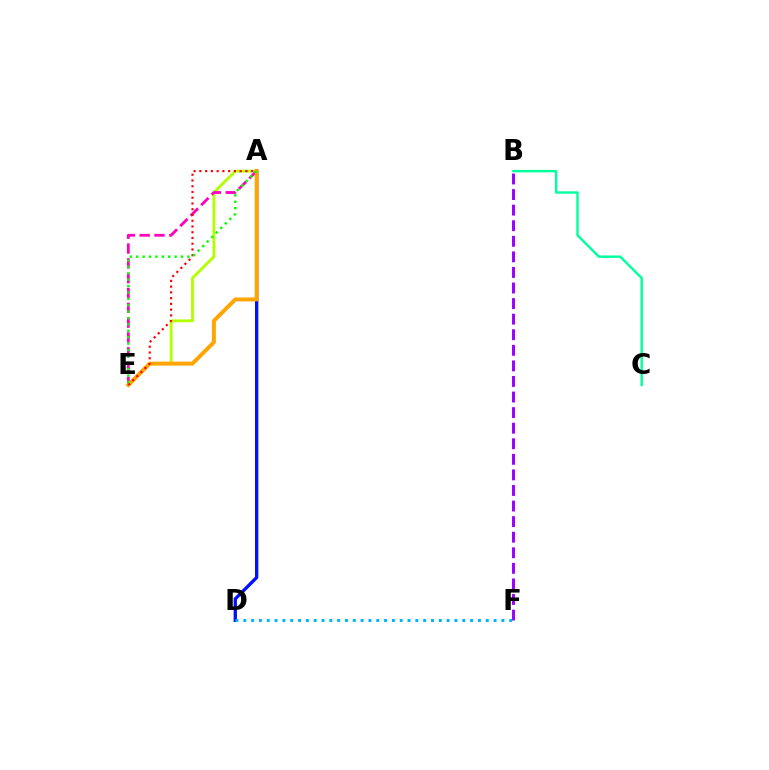{('B', 'F'): [{'color': '#9b00ff', 'line_style': 'dashed', 'thickness': 2.12}], ('A', 'E'): [{'color': '#b3ff00', 'line_style': 'solid', 'thickness': 2.04}, {'color': '#ff00bd', 'line_style': 'dashed', 'thickness': 2.01}, {'color': '#ffa500', 'line_style': 'solid', 'thickness': 2.85}, {'color': '#ff0000', 'line_style': 'dotted', 'thickness': 1.56}, {'color': '#08ff00', 'line_style': 'dotted', 'thickness': 1.74}], ('A', 'D'): [{'color': '#0010ff', 'line_style': 'solid', 'thickness': 2.39}], ('B', 'C'): [{'color': '#00ff9d', 'line_style': 'solid', 'thickness': 1.73}], ('D', 'F'): [{'color': '#00b5ff', 'line_style': 'dotted', 'thickness': 2.12}]}